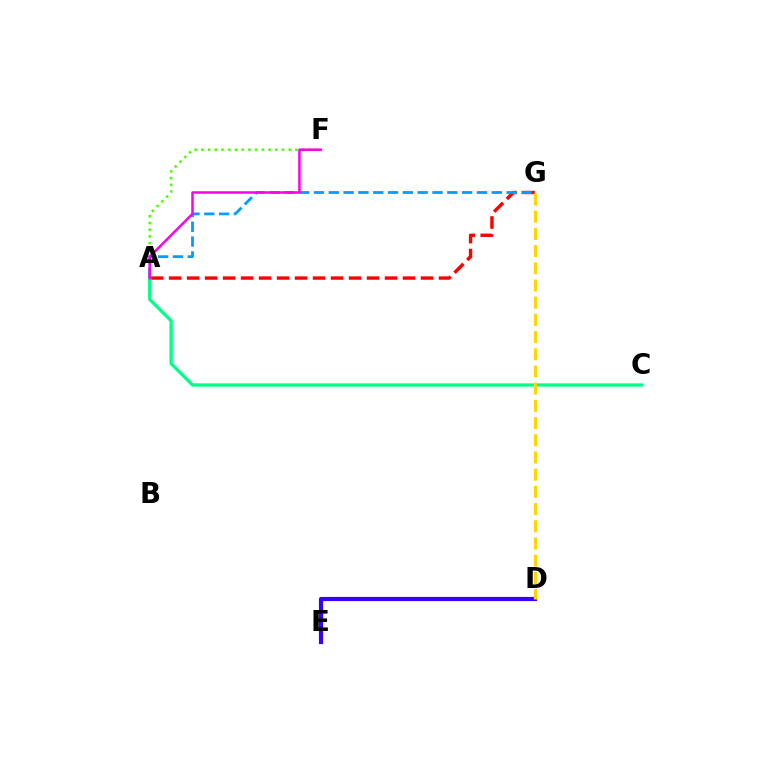{('A', 'G'): [{'color': '#ff0000', 'line_style': 'dashed', 'thickness': 2.44}, {'color': '#009eff', 'line_style': 'dashed', 'thickness': 2.01}], ('A', 'F'): [{'color': '#4fff00', 'line_style': 'dotted', 'thickness': 1.83}, {'color': '#ff00ed', 'line_style': 'solid', 'thickness': 1.82}], ('A', 'C'): [{'color': '#00ff86', 'line_style': 'solid', 'thickness': 2.37}], ('D', 'E'): [{'color': '#3700ff', 'line_style': 'solid', 'thickness': 3.0}], ('D', 'G'): [{'color': '#ffd500', 'line_style': 'dashed', 'thickness': 2.34}]}